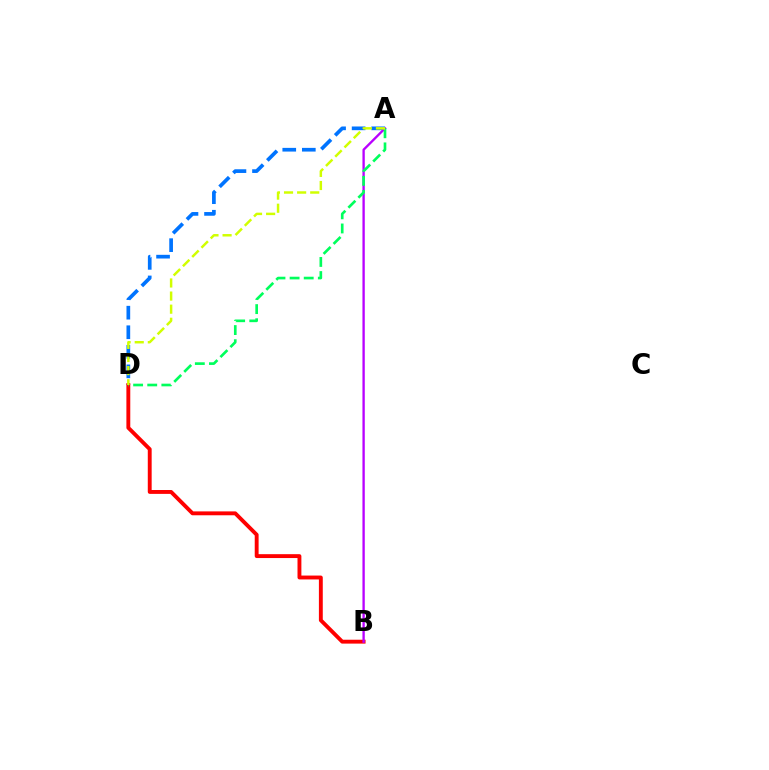{('A', 'D'): [{'color': '#0074ff', 'line_style': 'dashed', 'thickness': 2.66}, {'color': '#00ff5c', 'line_style': 'dashed', 'thickness': 1.92}, {'color': '#d1ff00', 'line_style': 'dashed', 'thickness': 1.78}], ('B', 'D'): [{'color': '#ff0000', 'line_style': 'solid', 'thickness': 2.79}], ('A', 'B'): [{'color': '#b900ff', 'line_style': 'solid', 'thickness': 1.69}]}